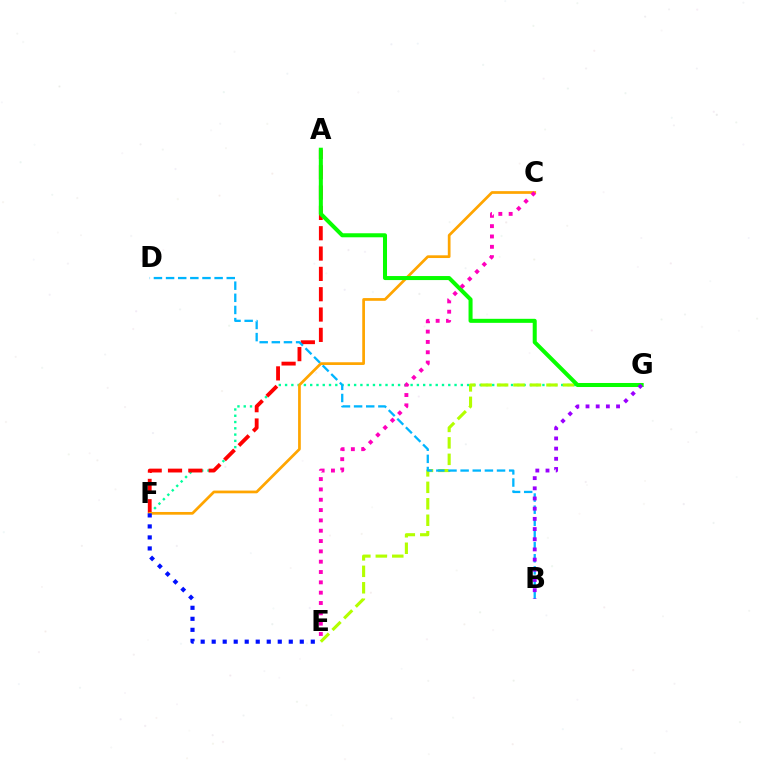{('F', 'G'): [{'color': '#00ff9d', 'line_style': 'dotted', 'thickness': 1.71}], ('E', 'G'): [{'color': '#b3ff00', 'line_style': 'dashed', 'thickness': 2.24}], ('A', 'F'): [{'color': '#ff0000', 'line_style': 'dashed', 'thickness': 2.76}], ('B', 'D'): [{'color': '#00b5ff', 'line_style': 'dashed', 'thickness': 1.65}], ('C', 'F'): [{'color': '#ffa500', 'line_style': 'solid', 'thickness': 1.96}], ('A', 'G'): [{'color': '#08ff00', 'line_style': 'solid', 'thickness': 2.9}], ('B', 'G'): [{'color': '#9b00ff', 'line_style': 'dotted', 'thickness': 2.77}], ('E', 'F'): [{'color': '#0010ff', 'line_style': 'dotted', 'thickness': 2.99}], ('C', 'E'): [{'color': '#ff00bd', 'line_style': 'dotted', 'thickness': 2.81}]}